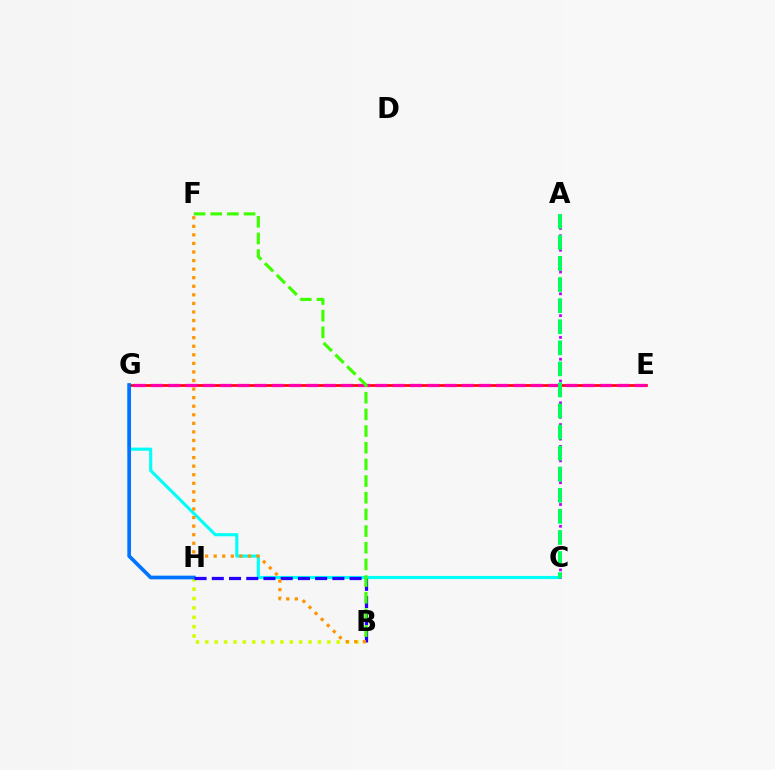{('C', 'G'): [{'color': '#00fff6', 'line_style': 'solid', 'thickness': 2.25}], ('E', 'G'): [{'color': '#ff0000', 'line_style': 'solid', 'thickness': 1.93}, {'color': '#ff00ac', 'line_style': 'dashed', 'thickness': 2.35}], ('B', 'H'): [{'color': '#d1ff00', 'line_style': 'dotted', 'thickness': 2.55}, {'color': '#2500ff', 'line_style': 'dashed', 'thickness': 2.34}], ('G', 'H'): [{'color': '#0074ff', 'line_style': 'solid', 'thickness': 2.65}], ('A', 'C'): [{'color': '#b900ff', 'line_style': 'dotted', 'thickness': 1.97}, {'color': '#00ff5c', 'line_style': 'dashed', 'thickness': 2.86}], ('B', 'F'): [{'color': '#3dff00', 'line_style': 'dashed', 'thickness': 2.26}, {'color': '#ff9400', 'line_style': 'dotted', 'thickness': 2.33}]}